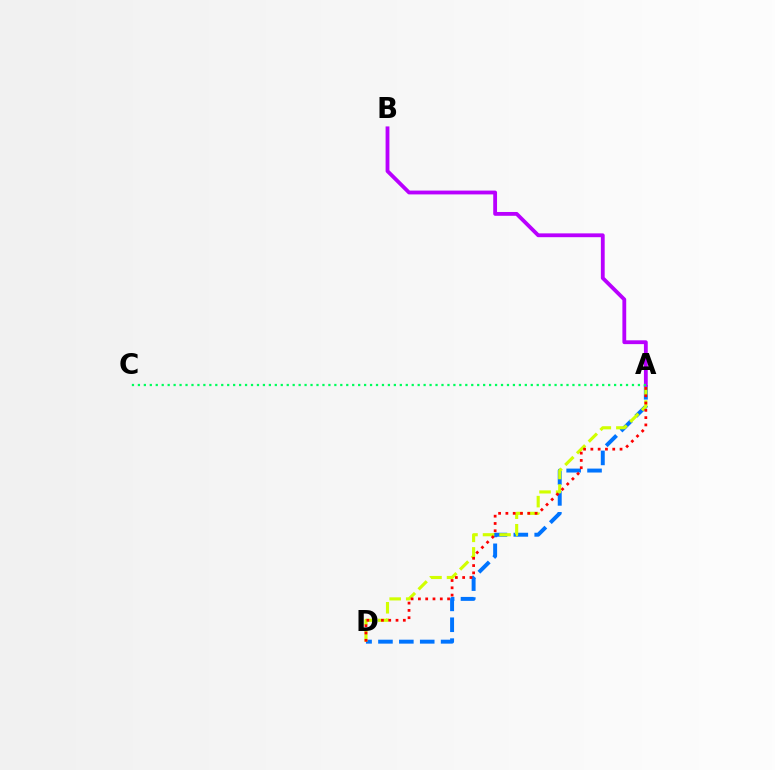{('A', 'D'): [{'color': '#0074ff', 'line_style': 'dashed', 'thickness': 2.84}, {'color': '#d1ff00', 'line_style': 'dashed', 'thickness': 2.25}, {'color': '#ff0000', 'line_style': 'dotted', 'thickness': 1.98}], ('A', 'B'): [{'color': '#b900ff', 'line_style': 'solid', 'thickness': 2.75}], ('A', 'C'): [{'color': '#00ff5c', 'line_style': 'dotted', 'thickness': 1.62}]}